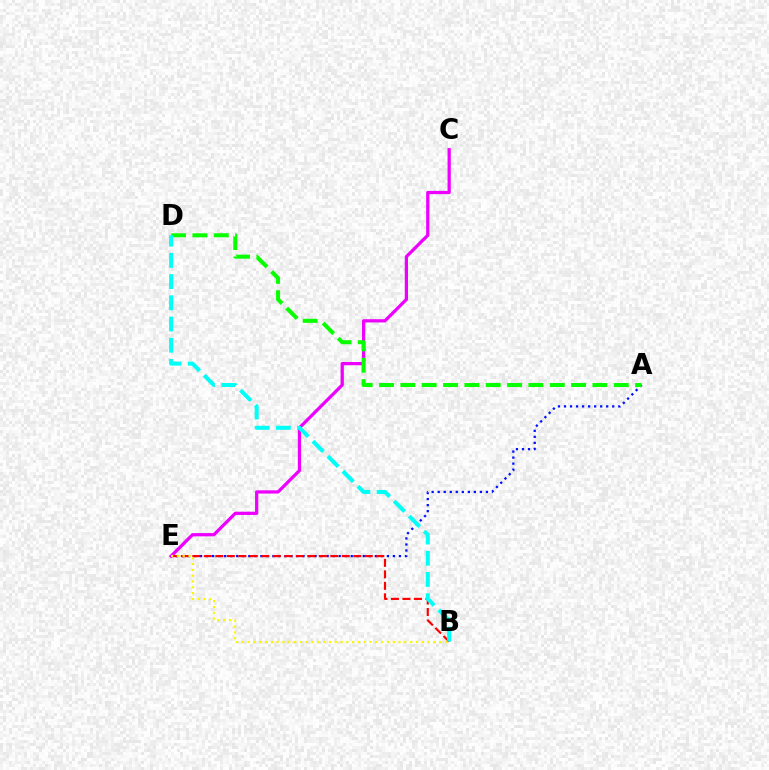{('A', 'E'): [{'color': '#0010ff', 'line_style': 'dotted', 'thickness': 1.64}], ('B', 'E'): [{'color': '#ff0000', 'line_style': 'dashed', 'thickness': 1.56}, {'color': '#fcf500', 'line_style': 'dotted', 'thickness': 1.58}], ('C', 'E'): [{'color': '#ee00ff', 'line_style': 'solid', 'thickness': 2.34}], ('A', 'D'): [{'color': '#08ff00', 'line_style': 'dashed', 'thickness': 2.9}], ('B', 'D'): [{'color': '#00fff6', 'line_style': 'dashed', 'thickness': 2.88}]}